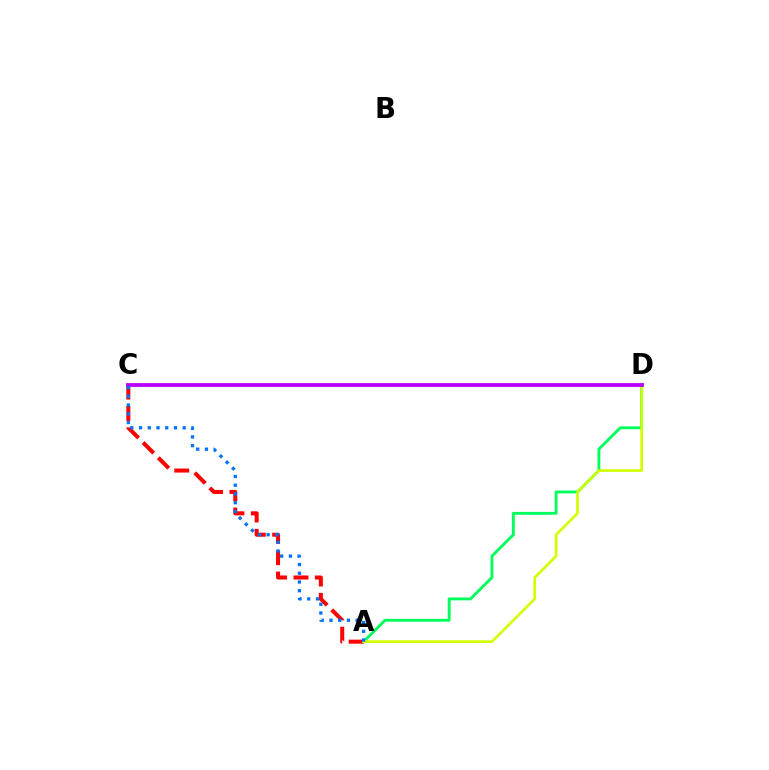{('A', 'D'): [{'color': '#00ff5c', 'line_style': 'solid', 'thickness': 2.07}, {'color': '#d1ff00', 'line_style': 'solid', 'thickness': 1.93}], ('A', 'C'): [{'color': '#ff0000', 'line_style': 'dashed', 'thickness': 2.9}, {'color': '#0074ff', 'line_style': 'dotted', 'thickness': 2.37}], ('C', 'D'): [{'color': '#b900ff', 'line_style': 'solid', 'thickness': 2.74}]}